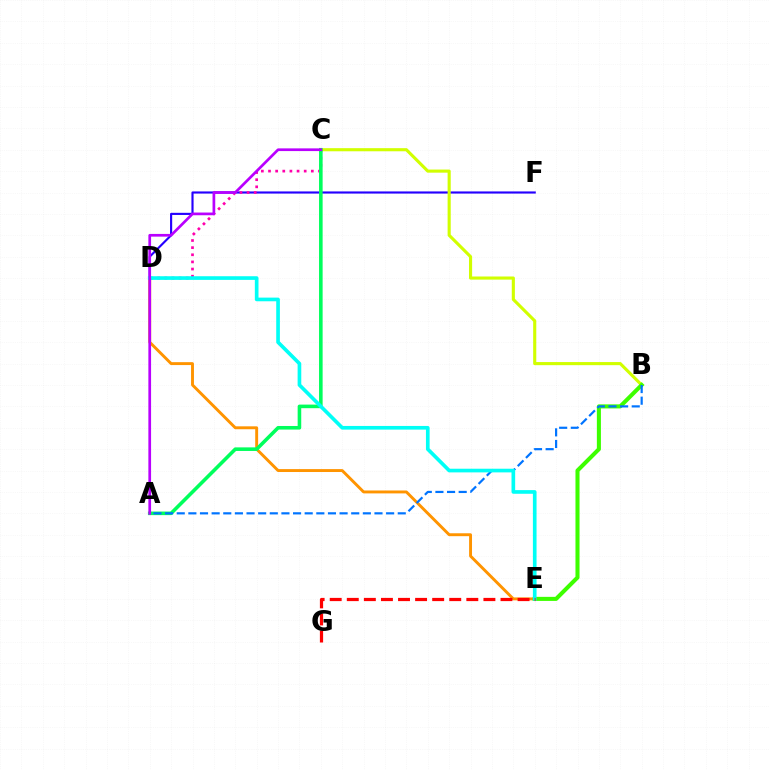{('D', 'F'): [{'color': '#2500ff', 'line_style': 'solid', 'thickness': 1.54}], ('B', 'C'): [{'color': '#d1ff00', 'line_style': 'solid', 'thickness': 2.24}], ('D', 'E'): [{'color': '#ff9400', 'line_style': 'solid', 'thickness': 2.1}, {'color': '#00fff6', 'line_style': 'solid', 'thickness': 2.64}], ('B', 'E'): [{'color': '#3dff00', 'line_style': 'solid', 'thickness': 2.93}], ('C', 'D'): [{'color': '#ff00ac', 'line_style': 'dotted', 'thickness': 1.94}], ('A', 'C'): [{'color': '#00ff5c', 'line_style': 'solid', 'thickness': 2.58}, {'color': '#b900ff', 'line_style': 'solid', 'thickness': 1.95}], ('A', 'B'): [{'color': '#0074ff', 'line_style': 'dashed', 'thickness': 1.58}], ('E', 'G'): [{'color': '#ff0000', 'line_style': 'dashed', 'thickness': 2.32}]}